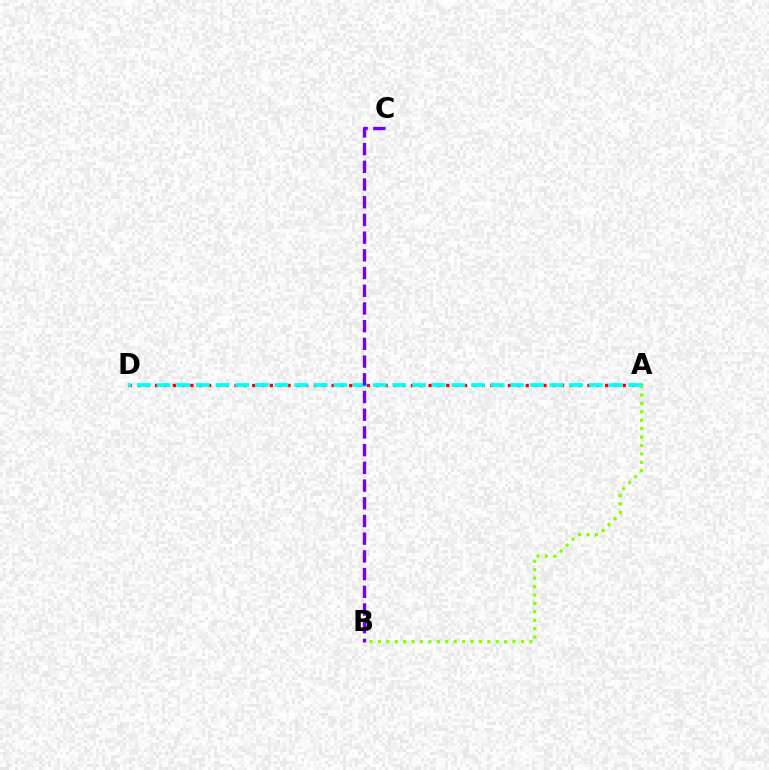{('A', 'D'): [{'color': '#ff0000', 'line_style': 'dotted', 'thickness': 2.4}, {'color': '#00fff6', 'line_style': 'dashed', 'thickness': 2.67}], ('A', 'B'): [{'color': '#84ff00', 'line_style': 'dotted', 'thickness': 2.29}], ('B', 'C'): [{'color': '#7200ff', 'line_style': 'dashed', 'thickness': 2.41}]}